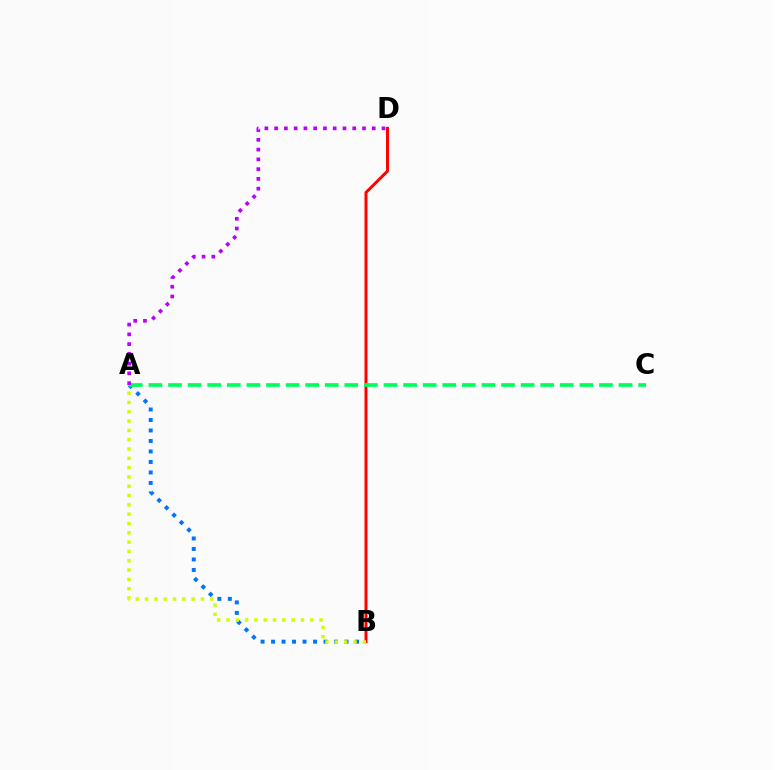{('B', 'D'): [{'color': '#ff0000', 'line_style': 'solid', 'thickness': 2.13}], ('A', 'B'): [{'color': '#0074ff', 'line_style': 'dotted', 'thickness': 2.85}, {'color': '#d1ff00', 'line_style': 'dotted', 'thickness': 2.53}], ('A', 'C'): [{'color': '#00ff5c', 'line_style': 'dashed', 'thickness': 2.66}], ('A', 'D'): [{'color': '#b900ff', 'line_style': 'dotted', 'thickness': 2.65}]}